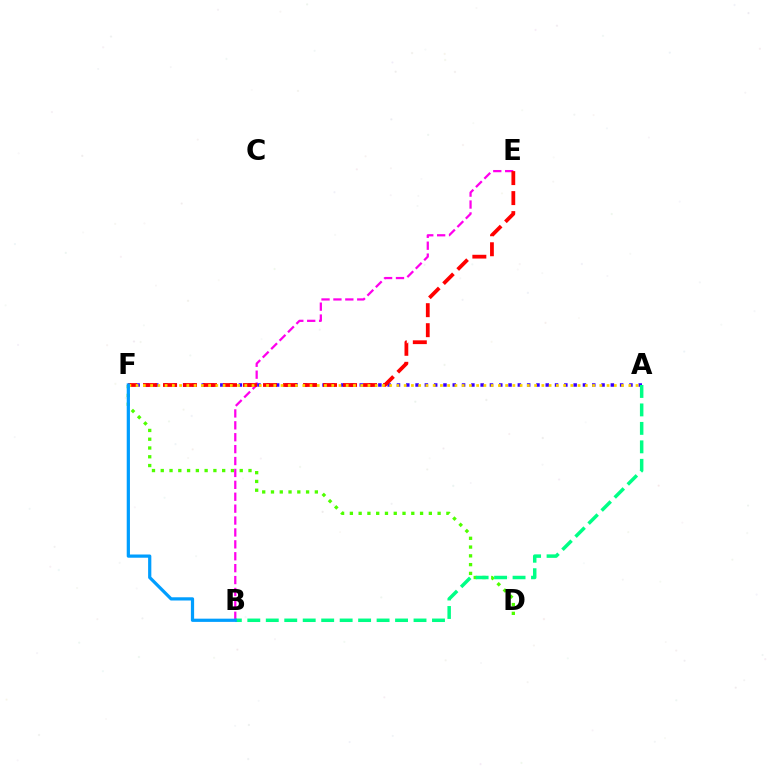{('D', 'F'): [{'color': '#4fff00', 'line_style': 'dotted', 'thickness': 2.38}], ('B', 'E'): [{'color': '#ff00ed', 'line_style': 'dashed', 'thickness': 1.62}], ('A', 'F'): [{'color': '#3700ff', 'line_style': 'dotted', 'thickness': 2.53}, {'color': '#ffd500', 'line_style': 'dotted', 'thickness': 1.97}], ('E', 'F'): [{'color': '#ff0000', 'line_style': 'dashed', 'thickness': 2.72}], ('A', 'B'): [{'color': '#00ff86', 'line_style': 'dashed', 'thickness': 2.51}], ('B', 'F'): [{'color': '#009eff', 'line_style': 'solid', 'thickness': 2.32}]}